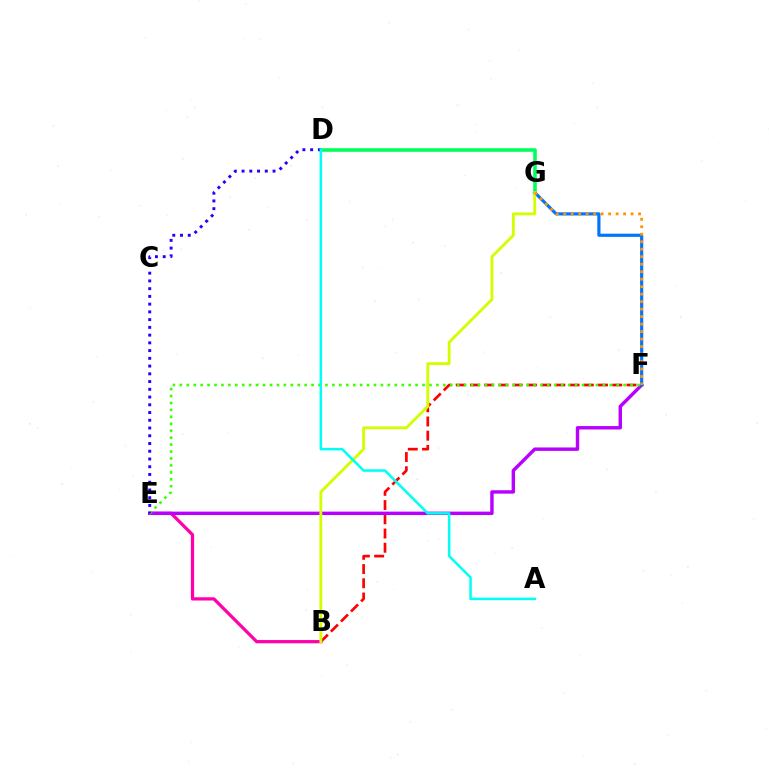{('B', 'F'): [{'color': '#ff0000', 'line_style': 'dashed', 'thickness': 1.93}], ('B', 'E'): [{'color': '#ff00ac', 'line_style': 'solid', 'thickness': 2.33}], ('E', 'F'): [{'color': '#b900ff', 'line_style': 'solid', 'thickness': 2.46}, {'color': '#3dff00', 'line_style': 'dotted', 'thickness': 1.88}], ('D', 'G'): [{'color': '#00ff5c', 'line_style': 'solid', 'thickness': 2.59}], ('D', 'E'): [{'color': '#2500ff', 'line_style': 'dotted', 'thickness': 2.1}], ('F', 'G'): [{'color': '#0074ff', 'line_style': 'solid', 'thickness': 2.27}, {'color': '#ff9400', 'line_style': 'dotted', 'thickness': 2.03}], ('B', 'G'): [{'color': '#d1ff00', 'line_style': 'solid', 'thickness': 2.04}], ('A', 'D'): [{'color': '#00fff6', 'line_style': 'solid', 'thickness': 1.81}]}